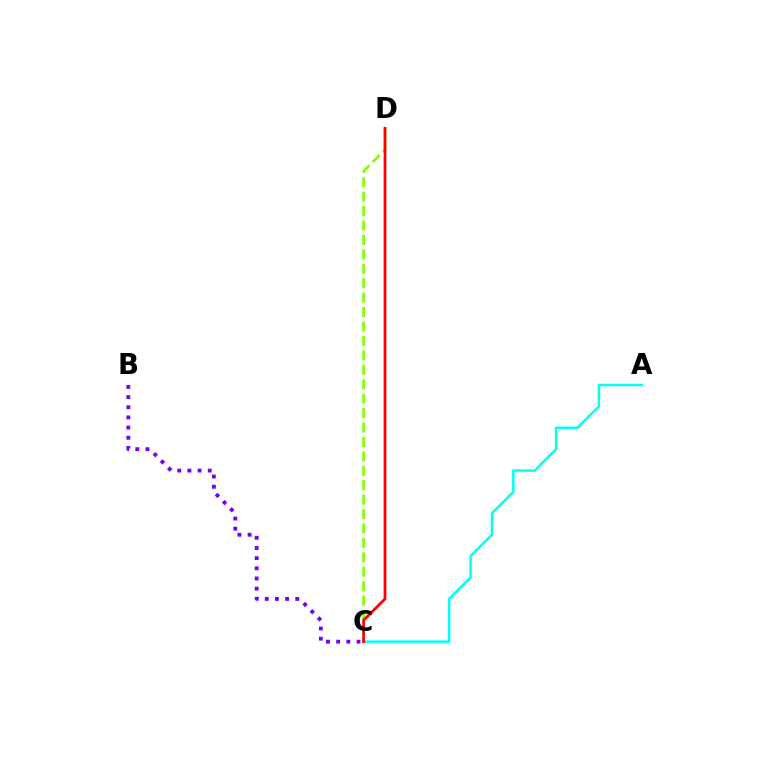{('B', 'C'): [{'color': '#7200ff', 'line_style': 'dotted', 'thickness': 2.76}], ('C', 'D'): [{'color': '#84ff00', 'line_style': 'dashed', 'thickness': 1.96}, {'color': '#ff0000', 'line_style': 'solid', 'thickness': 1.99}], ('A', 'C'): [{'color': '#00fff6', 'line_style': 'solid', 'thickness': 1.79}]}